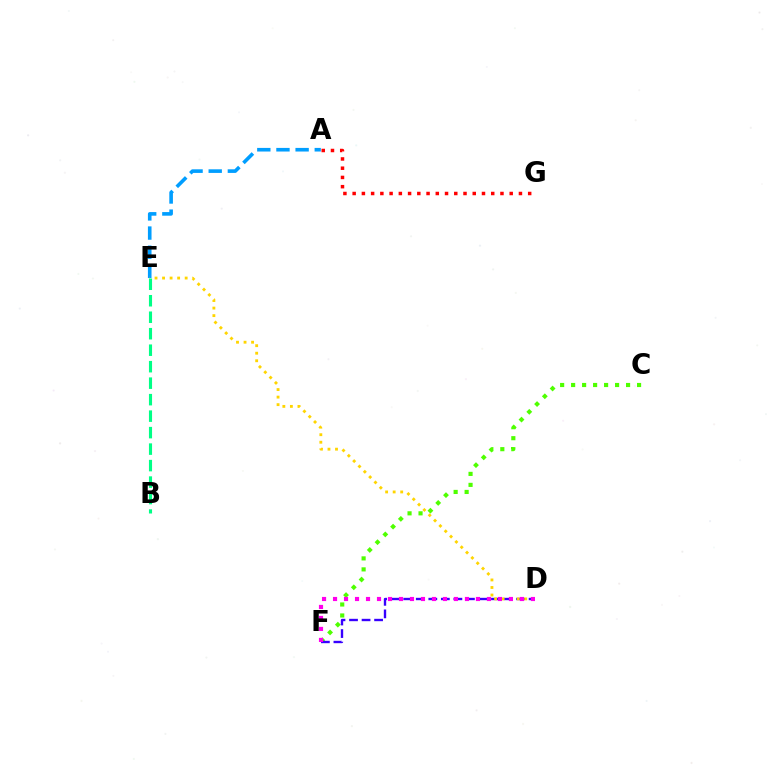{('C', 'F'): [{'color': '#4fff00', 'line_style': 'dotted', 'thickness': 2.99}], ('A', 'E'): [{'color': '#009eff', 'line_style': 'dashed', 'thickness': 2.6}], ('D', 'F'): [{'color': '#3700ff', 'line_style': 'dashed', 'thickness': 1.7}, {'color': '#ff00ed', 'line_style': 'dotted', 'thickness': 2.99}], ('D', 'E'): [{'color': '#ffd500', 'line_style': 'dotted', 'thickness': 2.05}], ('A', 'G'): [{'color': '#ff0000', 'line_style': 'dotted', 'thickness': 2.51}], ('B', 'E'): [{'color': '#00ff86', 'line_style': 'dashed', 'thickness': 2.24}]}